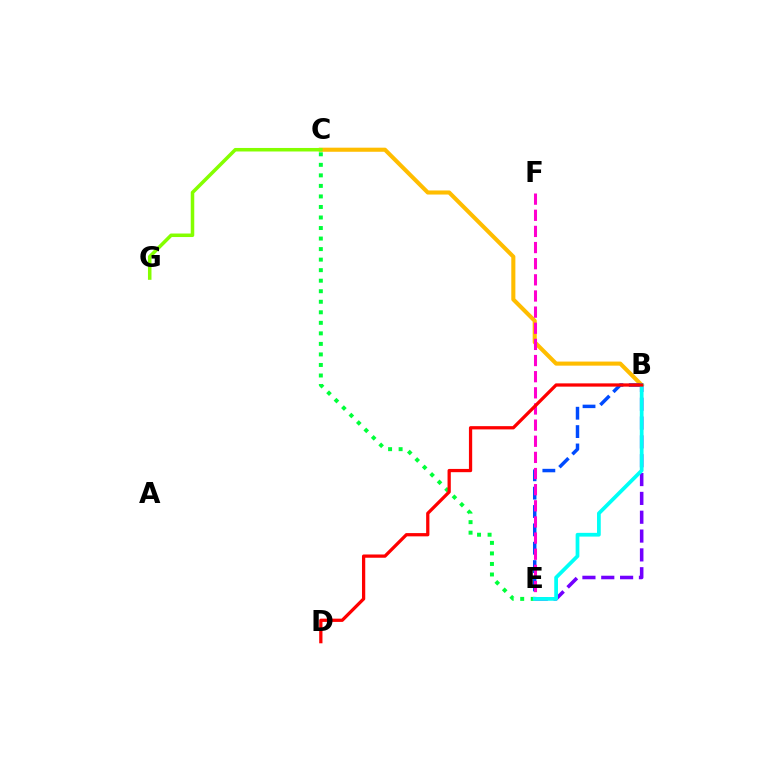{('B', 'C'): [{'color': '#ffbd00', 'line_style': 'solid', 'thickness': 2.94}], ('B', 'E'): [{'color': '#004bff', 'line_style': 'dashed', 'thickness': 2.49}, {'color': '#7200ff', 'line_style': 'dashed', 'thickness': 2.56}, {'color': '#00fff6', 'line_style': 'solid', 'thickness': 2.69}], ('C', 'G'): [{'color': '#84ff00', 'line_style': 'solid', 'thickness': 2.54}], ('C', 'E'): [{'color': '#00ff39', 'line_style': 'dotted', 'thickness': 2.86}], ('E', 'F'): [{'color': '#ff00cf', 'line_style': 'dashed', 'thickness': 2.19}], ('B', 'D'): [{'color': '#ff0000', 'line_style': 'solid', 'thickness': 2.35}]}